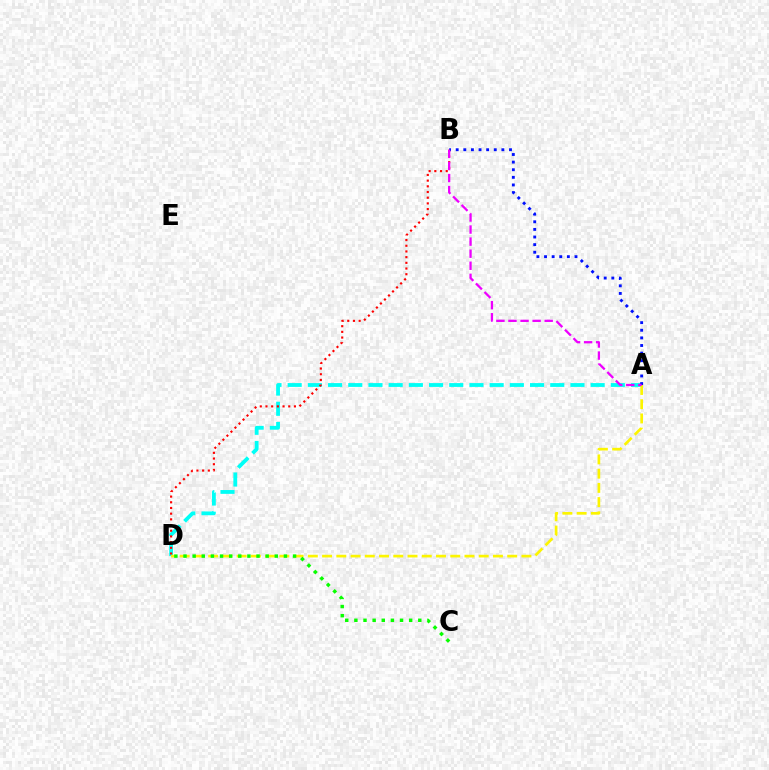{('A', 'D'): [{'color': '#00fff6', 'line_style': 'dashed', 'thickness': 2.74}, {'color': '#fcf500', 'line_style': 'dashed', 'thickness': 1.93}], ('B', 'D'): [{'color': '#ff0000', 'line_style': 'dotted', 'thickness': 1.55}], ('A', 'B'): [{'color': '#0010ff', 'line_style': 'dotted', 'thickness': 2.07}, {'color': '#ee00ff', 'line_style': 'dashed', 'thickness': 1.64}], ('C', 'D'): [{'color': '#08ff00', 'line_style': 'dotted', 'thickness': 2.48}]}